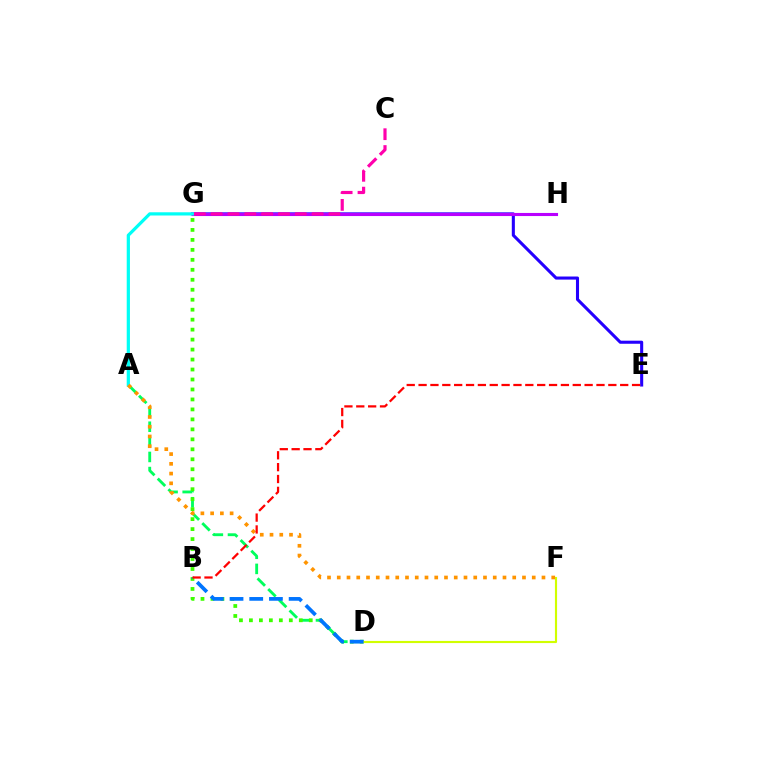{('A', 'D'): [{'color': '#00ff5c', 'line_style': 'dashed', 'thickness': 2.05}], ('E', 'G'): [{'color': '#2500ff', 'line_style': 'solid', 'thickness': 2.21}], ('D', 'G'): [{'color': '#3dff00', 'line_style': 'dotted', 'thickness': 2.71}], ('D', 'F'): [{'color': '#d1ff00', 'line_style': 'solid', 'thickness': 1.54}], ('G', 'H'): [{'color': '#b900ff', 'line_style': 'solid', 'thickness': 2.23}], ('A', 'G'): [{'color': '#00fff6', 'line_style': 'solid', 'thickness': 2.32}], ('B', 'D'): [{'color': '#0074ff', 'line_style': 'dashed', 'thickness': 2.68}], ('A', 'F'): [{'color': '#ff9400', 'line_style': 'dotted', 'thickness': 2.65}], ('C', 'G'): [{'color': '#ff00ac', 'line_style': 'dashed', 'thickness': 2.29}], ('B', 'E'): [{'color': '#ff0000', 'line_style': 'dashed', 'thickness': 1.61}]}